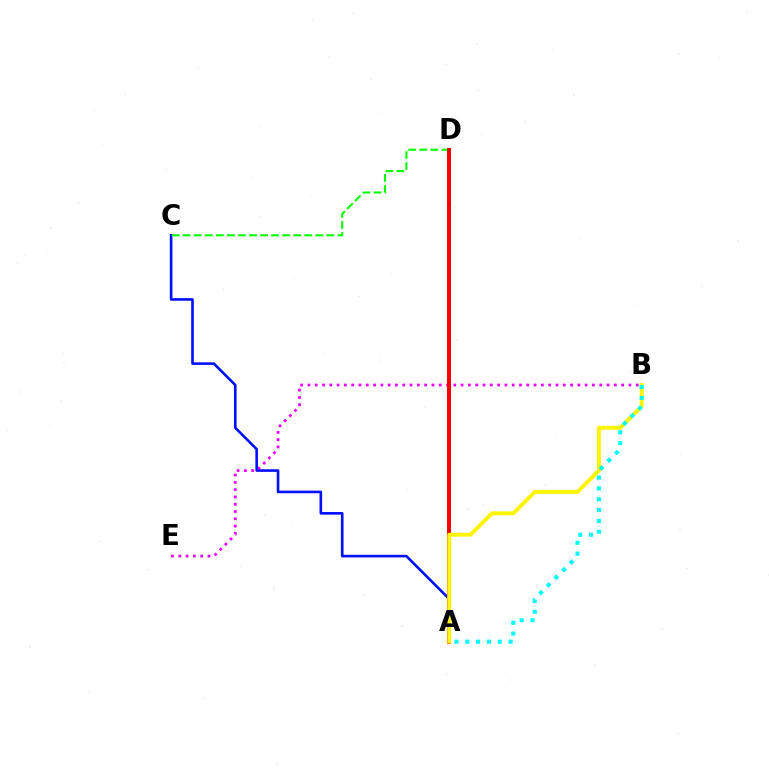{('B', 'E'): [{'color': '#ee00ff', 'line_style': 'dotted', 'thickness': 1.98}], ('A', 'C'): [{'color': '#0010ff', 'line_style': 'solid', 'thickness': 1.88}], ('C', 'D'): [{'color': '#08ff00', 'line_style': 'dashed', 'thickness': 1.5}], ('A', 'D'): [{'color': '#ff0000', 'line_style': 'solid', 'thickness': 2.88}], ('A', 'B'): [{'color': '#fcf500', 'line_style': 'solid', 'thickness': 2.8}, {'color': '#00fff6', 'line_style': 'dotted', 'thickness': 2.94}]}